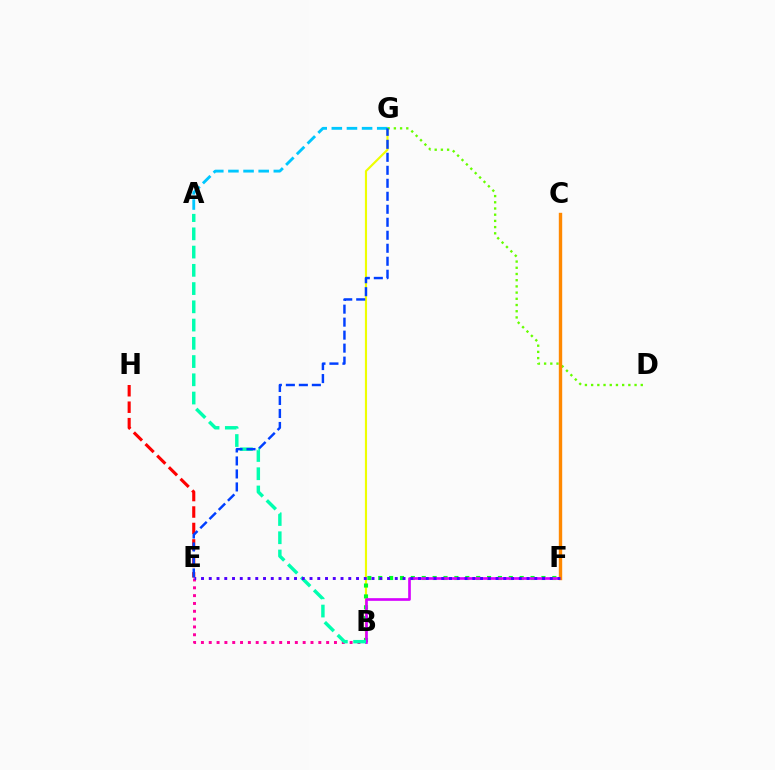{('E', 'H'): [{'color': '#ff0000', 'line_style': 'dashed', 'thickness': 2.24}], ('B', 'E'): [{'color': '#ff00a0', 'line_style': 'dotted', 'thickness': 2.13}], ('B', 'G'): [{'color': '#eeff00', 'line_style': 'solid', 'thickness': 1.55}], ('B', 'F'): [{'color': '#00ff27', 'line_style': 'dotted', 'thickness': 2.96}, {'color': '#d600ff', 'line_style': 'solid', 'thickness': 1.92}], ('D', 'G'): [{'color': '#66ff00', 'line_style': 'dotted', 'thickness': 1.69}], ('A', 'B'): [{'color': '#00ffaf', 'line_style': 'dashed', 'thickness': 2.48}], ('A', 'G'): [{'color': '#00c7ff', 'line_style': 'dashed', 'thickness': 2.06}], ('C', 'F'): [{'color': '#ff8800', 'line_style': 'solid', 'thickness': 2.44}], ('E', 'F'): [{'color': '#4f00ff', 'line_style': 'dotted', 'thickness': 2.11}], ('E', 'G'): [{'color': '#003fff', 'line_style': 'dashed', 'thickness': 1.77}]}